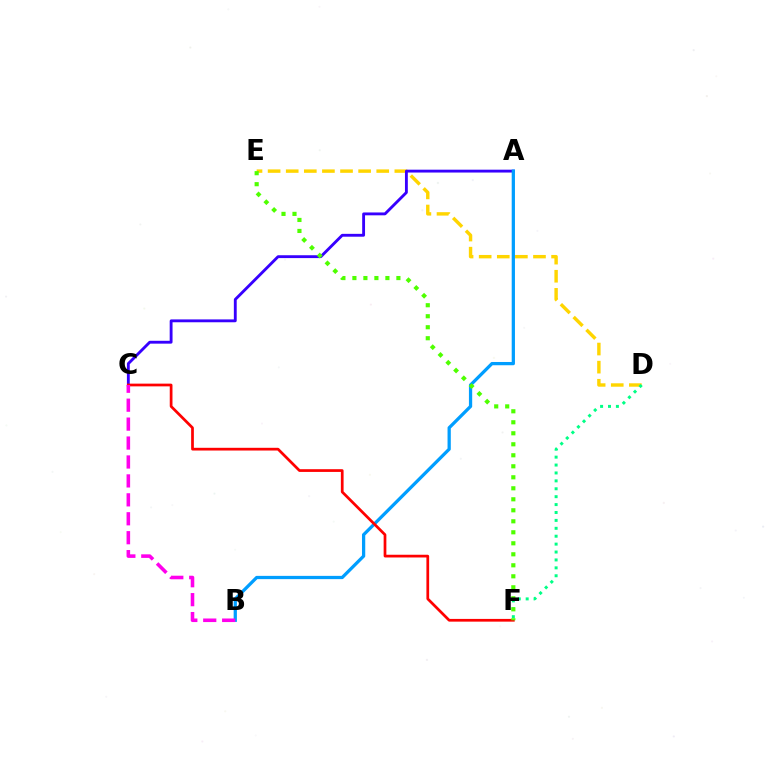{('D', 'E'): [{'color': '#ffd500', 'line_style': 'dashed', 'thickness': 2.46}], ('D', 'F'): [{'color': '#00ff86', 'line_style': 'dotted', 'thickness': 2.15}], ('A', 'C'): [{'color': '#3700ff', 'line_style': 'solid', 'thickness': 2.06}], ('A', 'B'): [{'color': '#009eff', 'line_style': 'solid', 'thickness': 2.35}], ('C', 'F'): [{'color': '#ff0000', 'line_style': 'solid', 'thickness': 1.96}], ('E', 'F'): [{'color': '#4fff00', 'line_style': 'dotted', 'thickness': 2.99}], ('B', 'C'): [{'color': '#ff00ed', 'line_style': 'dashed', 'thickness': 2.57}]}